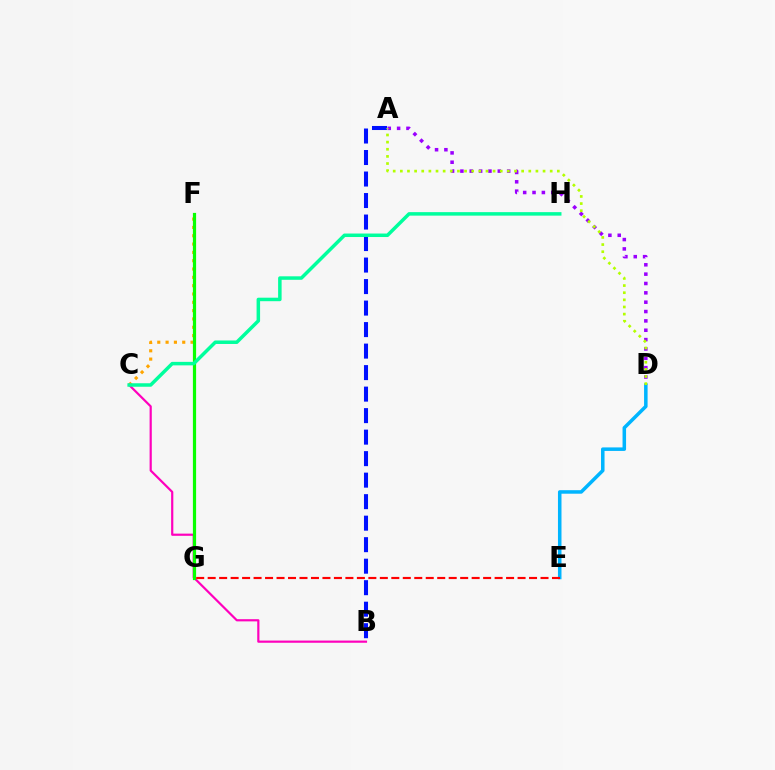{('C', 'F'): [{'color': '#ffa500', 'line_style': 'dotted', 'thickness': 2.26}], ('B', 'C'): [{'color': '#ff00bd', 'line_style': 'solid', 'thickness': 1.58}], ('A', 'D'): [{'color': '#9b00ff', 'line_style': 'dotted', 'thickness': 2.54}, {'color': '#b3ff00', 'line_style': 'dotted', 'thickness': 1.94}], ('F', 'G'): [{'color': '#08ff00', 'line_style': 'solid', 'thickness': 2.31}], ('D', 'E'): [{'color': '#00b5ff', 'line_style': 'solid', 'thickness': 2.54}], ('A', 'B'): [{'color': '#0010ff', 'line_style': 'dashed', 'thickness': 2.92}], ('E', 'G'): [{'color': '#ff0000', 'line_style': 'dashed', 'thickness': 1.56}], ('C', 'H'): [{'color': '#00ff9d', 'line_style': 'solid', 'thickness': 2.52}]}